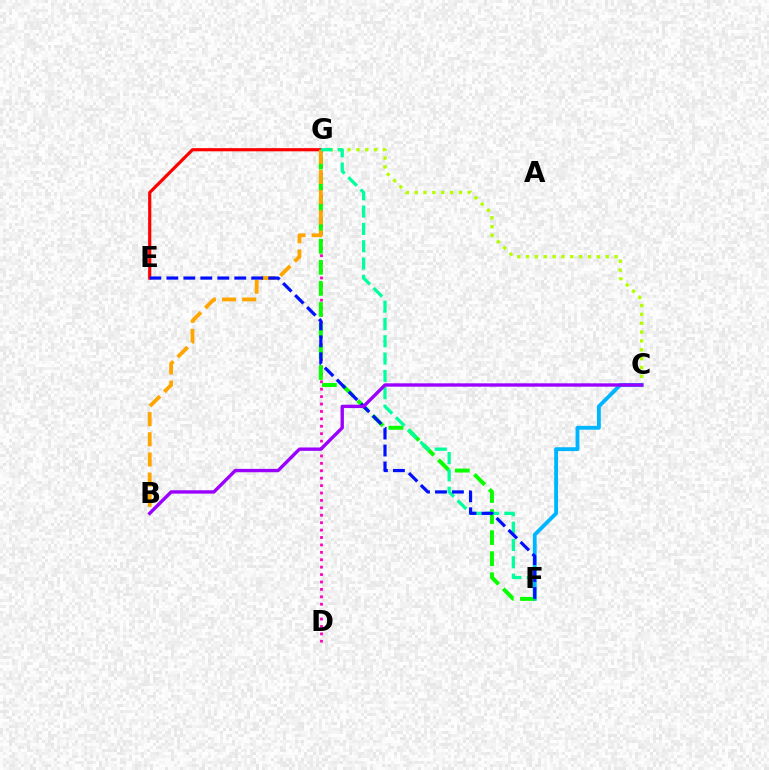{('C', 'G'): [{'color': '#b3ff00', 'line_style': 'dotted', 'thickness': 2.4}], ('D', 'G'): [{'color': '#ff00bd', 'line_style': 'dotted', 'thickness': 2.01}], ('C', 'F'): [{'color': '#00b5ff', 'line_style': 'solid', 'thickness': 2.78}], ('E', 'G'): [{'color': '#ff0000', 'line_style': 'solid', 'thickness': 2.28}], ('F', 'G'): [{'color': '#08ff00', 'line_style': 'dashed', 'thickness': 2.86}, {'color': '#00ff9d', 'line_style': 'dashed', 'thickness': 2.35}], ('B', 'G'): [{'color': '#ffa500', 'line_style': 'dashed', 'thickness': 2.74}], ('E', 'F'): [{'color': '#0010ff', 'line_style': 'dashed', 'thickness': 2.31}], ('B', 'C'): [{'color': '#9b00ff', 'line_style': 'solid', 'thickness': 2.42}]}